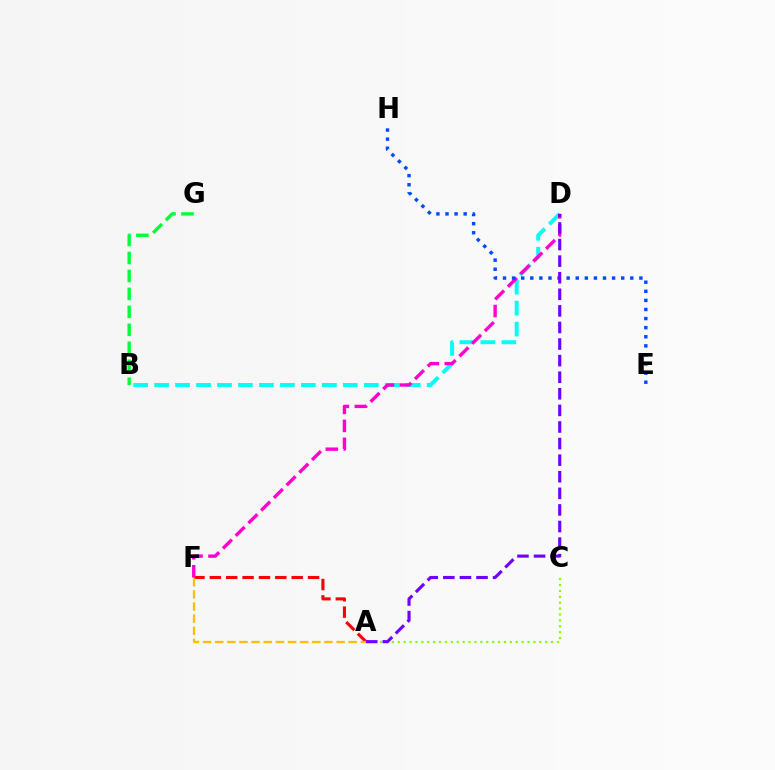{('A', 'F'): [{'color': '#ff0000', 'line_style': 'dashed', 'thickness': 2.22}, {'color': '#ffbd00', 'line_style': 'dashed', 'thickness': 1.65}], ('B', 'D'): [{'color': '#00fff6', 'line_style': 'dashed', 'thickness': 2.85}], ('D', 'F'): [{'color': '#ff00cf', 'line_style': 'dashed', 'thickness': 2.44}], ('E', 'H'): [{'color': '#004bff', 'line_style': 'dotted', 'thickness': 2.47}], ('B', 'G'): [{'color': '#00ff39', 'line_style': 'dashed', 'thickness': 2.44}], ('A', 'C'): [{'color': '#84ff00', 'line_style': 'dotted', 'thickness': 1.6}], ('A', 'D'): [{'color': '#7200ff', 'line_style': 'dashed', 'thickness': 2.25}]}